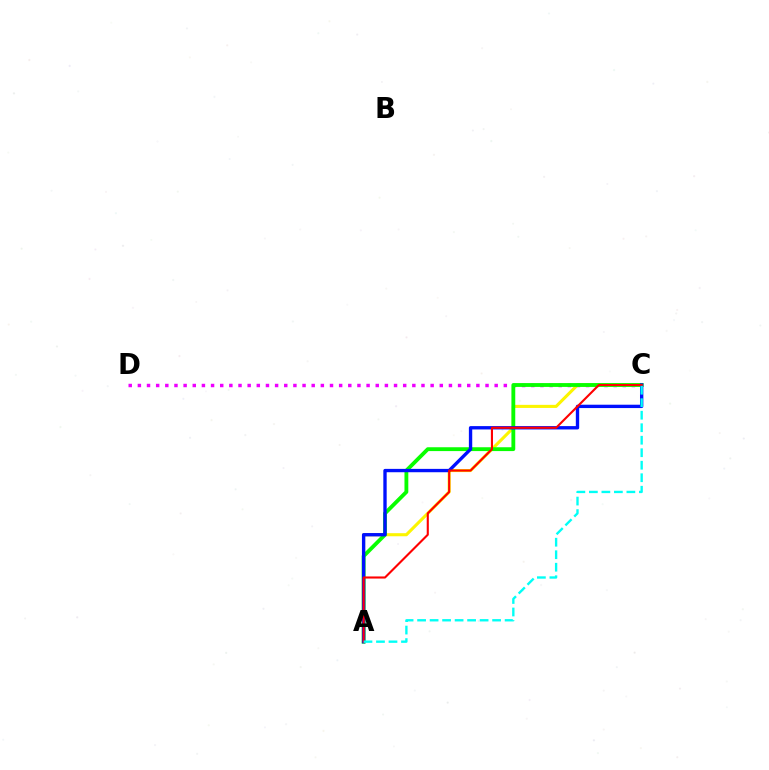{('C', 'D'): [{'color': '#ee00ff', 'line_style': 'dotted', 'thickness': 2.49}], ('A', 'C'): [{'color': '#fcf500', 'line_style': 'solid', 'thickness': 2.22}, {'color': '#08ff00', 'line_style': 'solid', 'thickness': 2.76}, {'color': '#0010ff', 'line_style': 'solid', 'thickness': 2.41}, {'color': '#ff0000', 'line_style': 'solid', 'thickness': 1.52}, {'color': '#00fff6', 'line_style': 'dashed', 'thickness': 1.7}]}